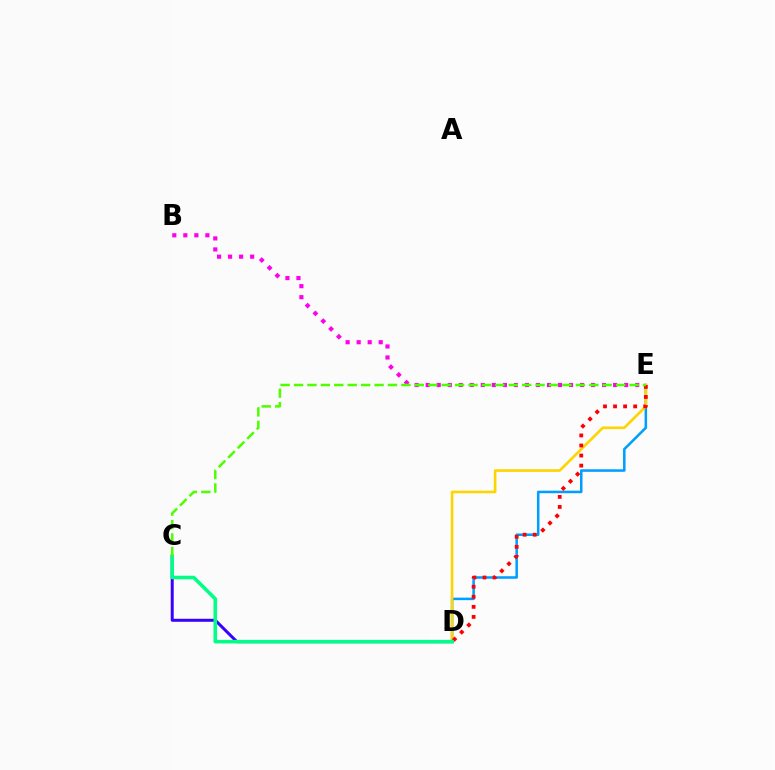{('B', 'E'): [{'color': '#ff00ed', 'line_style': 'dotted', 'thickness': 3.0}], ('D', 'E'): [{'color': '#009eff', 'line_style': 'solid', 'thickness': 1.82}, {'color': '#ffd500', 'line_style': 'solid', 'thickness': 1.9}, {'color': '#ff0000', 'line_style': 'dotted', 'thickness': 2.73}], ('C', 'D'): [{'color': '#3700ff', 'line_style': 'solid', 'thickness': 2.15}, {'color': '#00ff86', 'line_style': 'solid', 'thickness': 2.55}], ('C', 'E'): [{'color': '#4fff00', 'line_style': 'dashed', 'thickness': 1.82}]}